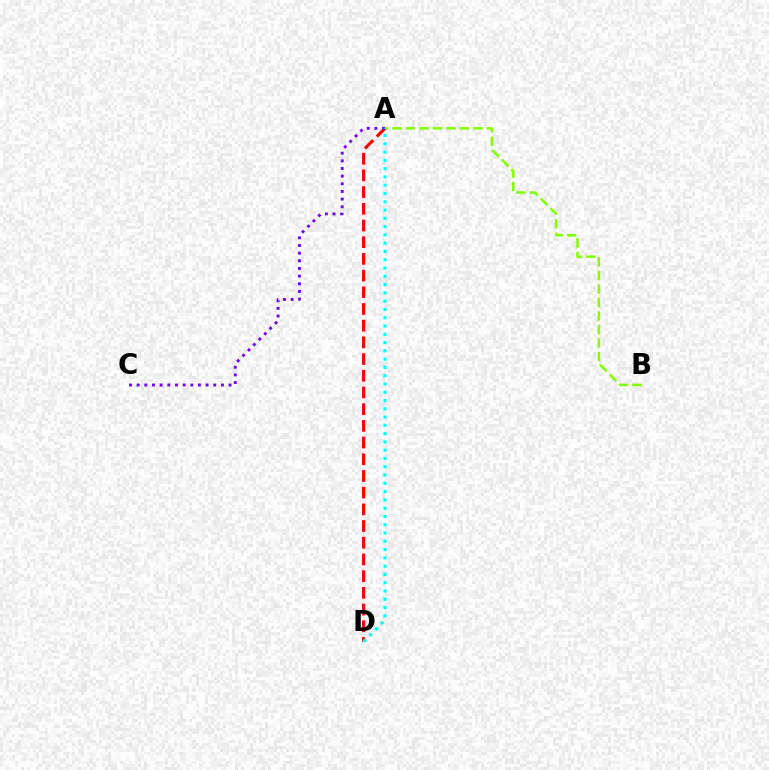{('A', 'B'): [{'color': '#84ff00', 'line_style': 'dashed', 'thickness': 1.83}], ('A', 'D'): [{'color': '#ff0000', 'line_style': 'dashed', 'thickness': 2.27}, {'color': '#00fff6', 'line_style': 'dotted', 'thickness': 2.25}], ('A', 'C'): [{'color': '#7200ff', 'line_style': 'dotted', 'thickness': 2.08}]}